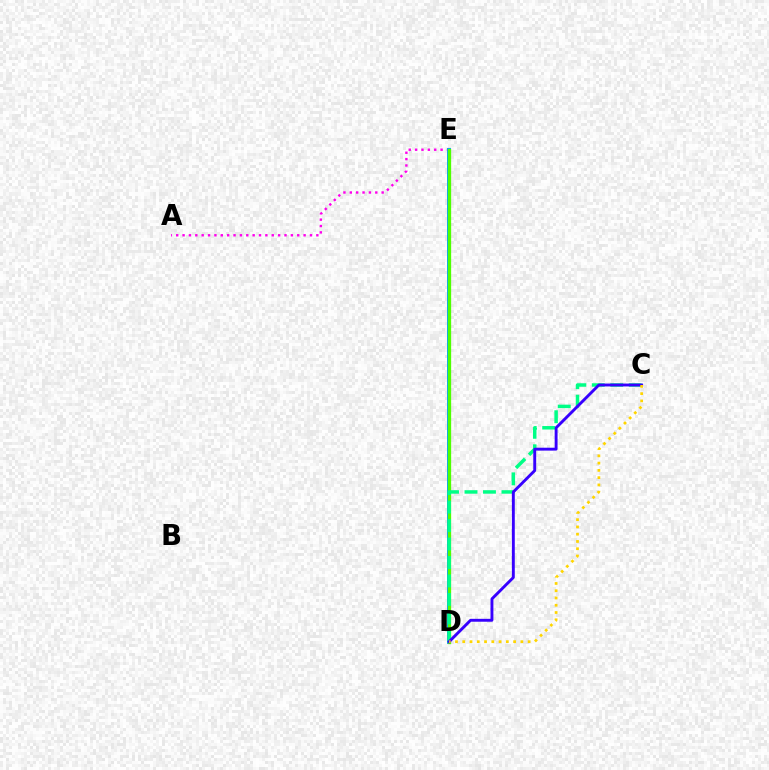{('A', 'E'): [{'color': '#ff00ed', 'line_style': 'dotted', 'thickness': 1.73}], ('D', 'E'): [{'color': '#009eff', 'line_style': 'solid', 'thickness': 2.82}, {'color': '#ff0000', 'line_style': 'dashed', 'thickness': 1.86}, {'color': '#4fff00', 'line_style': 'solid', 'thickness': 2.37}], ('C', 'D'): [{'color': '#00ff86', 'line_style': 'dashed', 'thickness': 2.51}, {'color': '#3700ff', 'line_style': 'solid', 'thickness': 2.08}, {'color': '#ffd500', 'line_style': 'dotted', 'thickness': 1.97}]}